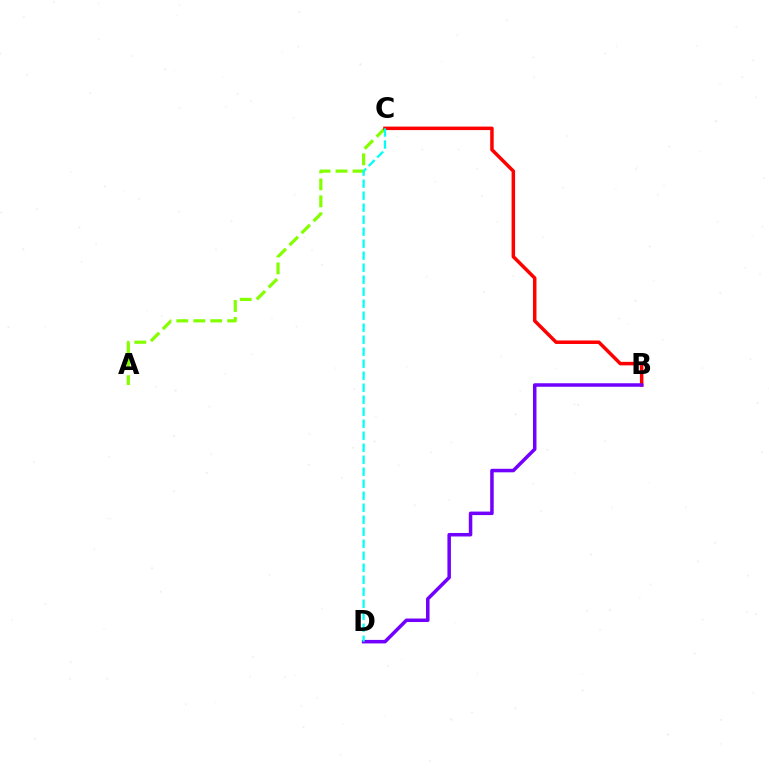{('A', 'C'): [{'color': '#84ff00', 'line_style': 'dashed', 'thickness': 2.3}], ('B', 'C'): [{'color': '#ff0000', 'line_style': 'solid', 'thickness': 2.51}], ('B', 'D'): [{'color': '#7200ff', 'line_style': 'solid', 'thickness': 2.53}], ('C', 'D'): [{'color': '#00fff6', 'line_style': 'dashed', 'thickness': 1.63}]}